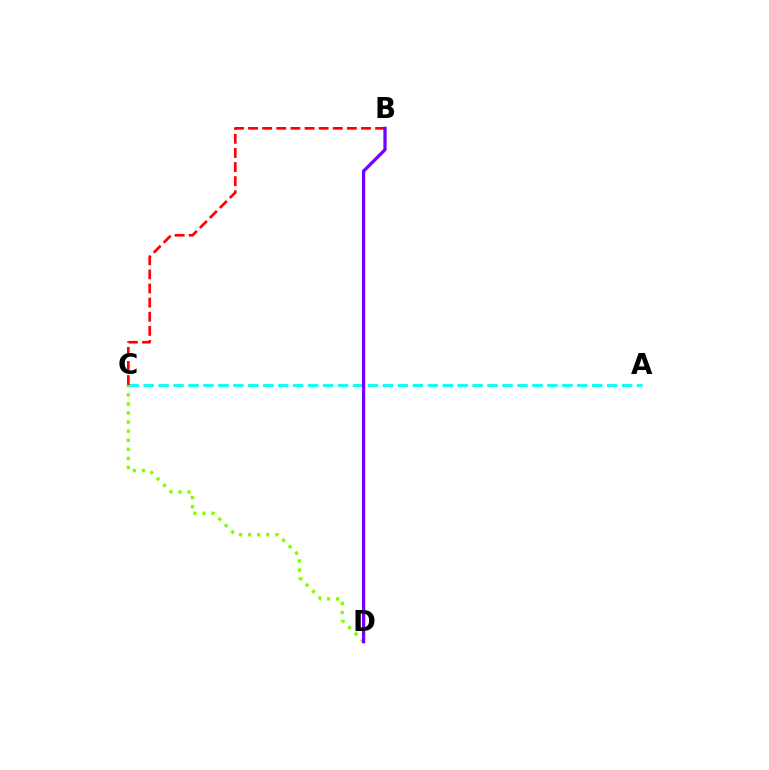{('C', 'D'): [{'color': '#84ff00', 'line_style': 'dotted', 'thickness': 2.47}], ('A', 'C'): [{'color': '#00fff6', 'line_style': 'dashed', 'thickness': 2.03}], ('B', 'C'): [{'color': '#ff0000', 'line_style': 'dashed', 'thickness': 1.92}], ('B', 'D'): [{'color': '#7200ff', 'line_style': 'solid', 'thickness': 2.34}]}